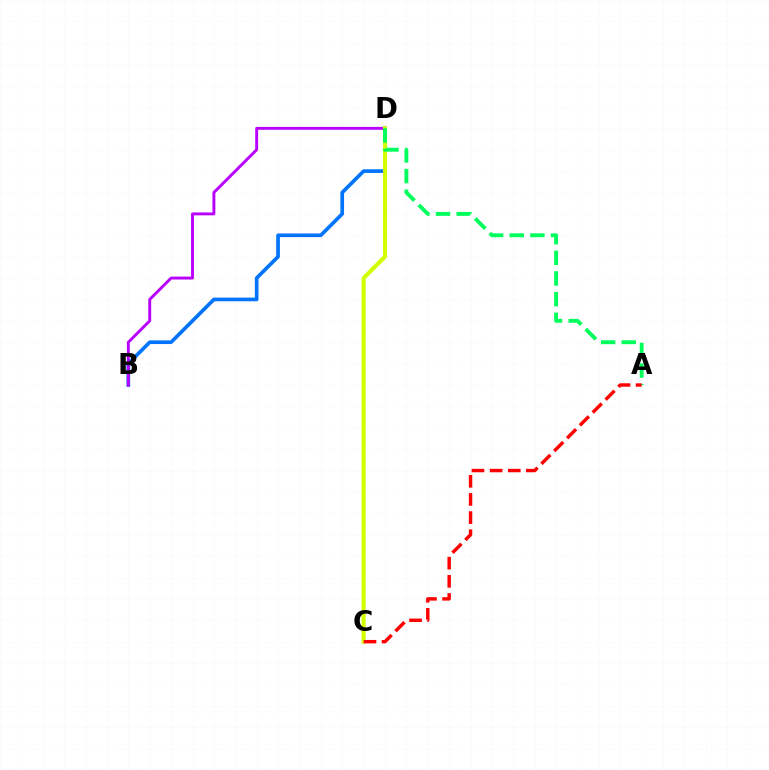{('B', 'D'): [{'color': '#0074ff', 'line_style': 'solid', 'thickness': 2.63}, {'color': '#b900ff', 'line_style': 'solid', 'thickness': 2.09}], ('C', 'D'): [{'color': '#d1ff00', 'line_style': 'solid', 'thickness': 2.96}], ('A', 'D'): [{'color': '#00ff5c', 'line_style': 'dashed', 'thickness': 2.8}], ('A', 'C'): [{'color': '#ff0000', 'line_style': 'dashed', 'thickness': 2.47}]}